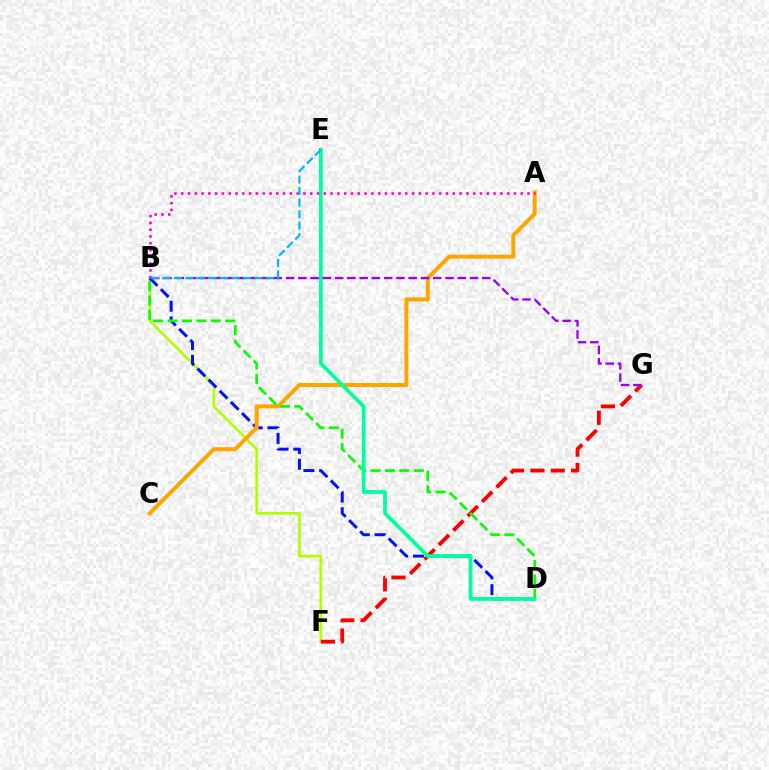{('B', 'F'): [{'color': '#b3ff00', 'line_style': 'solid', 'thickness': 1.95}], ('B', 'D'): [{'color': '#0010ff', 'line_style': 'dashed', 'thickness': 2.14}, {'color': '#08ff00', 'line_style': 'dashed', 'thickness': 1.96}], ('A', 'C'): [{'color': '#ffa500', 'line_style': 'solid', 'thickness': 2.87}], ('F', 'G'): [{'color': '#ff0000', 'line_style': 'dashed', 'thickness': 2.77}], ('D', 'E'): [{'color': '#00ff9d', 'line_style': 'solid', 'thickness': 2.7}], ('A', 'B'): [{'color': '#ff00bd', 'line_style': 'dotted', 'thickness': 1.84}], ('B', 'G'): [{'color': '#9b00ff', 'line_style': 'dashed', 'thickness': 1.67}], ('B', 'E'): [{'color': '#00b5ff', 'line_style': 'dashed', 'thickness': 1.57}]}